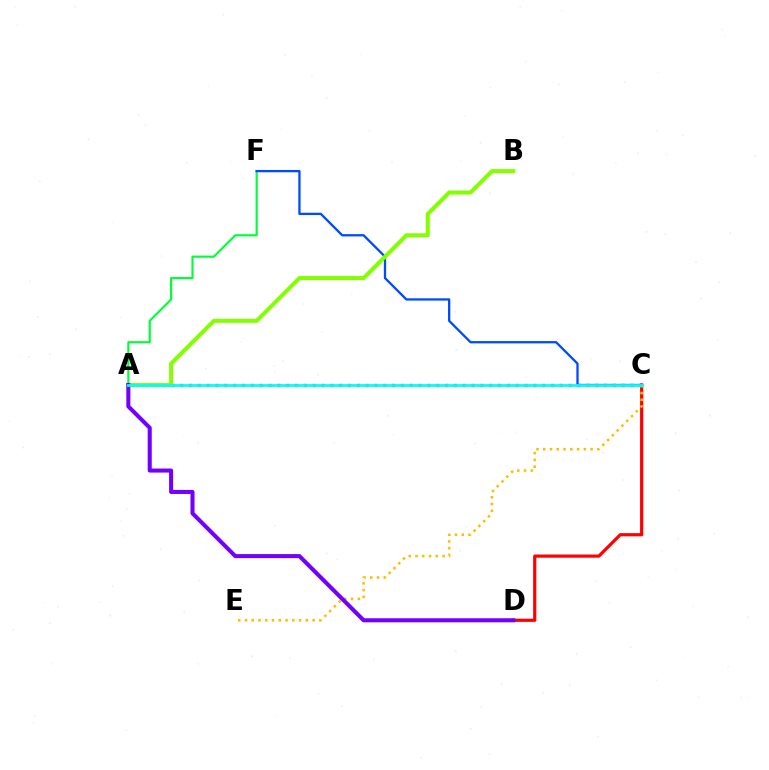{('A', 'F'): [{'color': '#00ff39', 'line_style': 'solid', 'thickness': 1.56}], ('A', 'C'): [{'color': '#ff00cf', 'line_style': 'dotted', 'thickness': 2.4}, {'color': '#00fff6', 'line_style': 'solid', 'thickness': 1.99}], ('C', 'F'): [{'color': '#004bff', 'line_style': 'solid', 'thickness': 1.65}], ('A', 'B'): [{'color': '#84ff00', 'line_style': 'solid', 'thickness': 2.9}], ('C', 'D'): [{'color': '#ff0000', 'line_style': 'solid', 'thickness': 2.29}], ('C', 'E'): [{'color': '#ffbd00', 'line_style': 'dotted', 'thickness': 1.84}], ('A', 'D'): [{'color': '#7200ff', 'line_style': 'solid', 'thickness': 2.92}]}